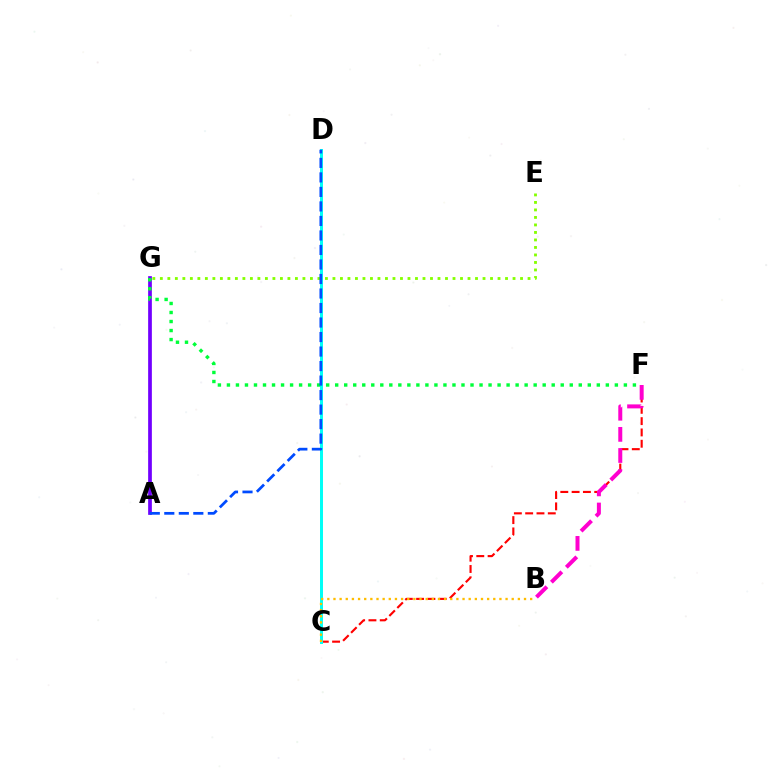{('E', 'G'): [{'color': '#84ff00', 'line_style': 'dotted', 'thickness': 2.04}], ('C', 'F'): [{'color': '#ff0000', 'line_style': 'dashed', 'thickness': 1.54}], ('A', 'G'): [{'color': '#7200ff', 'line_style': 'solid', 'thickness': 2.68}], ('B', 'F'): [{'color': '#ff00cf', 'line_style': 'dashed', 'thickness': 2.87}], ('C', 'D'): [{'color': '#00fff6', 'line_style': 'solid', 'thickness': 2.15}], ('F', 'G'): [{'color': '#00ff39', 'line_style': 'dotted', 'thickness': 2.45}], ('B', 'C'): [{'color': '#ffbd00', 'line_style': 'dotted', 'thickness': 1.67}], ('A', 'D'): [{'color': '#004bff', 'line_style': 'dashed', 'thickness': 1.97}]}